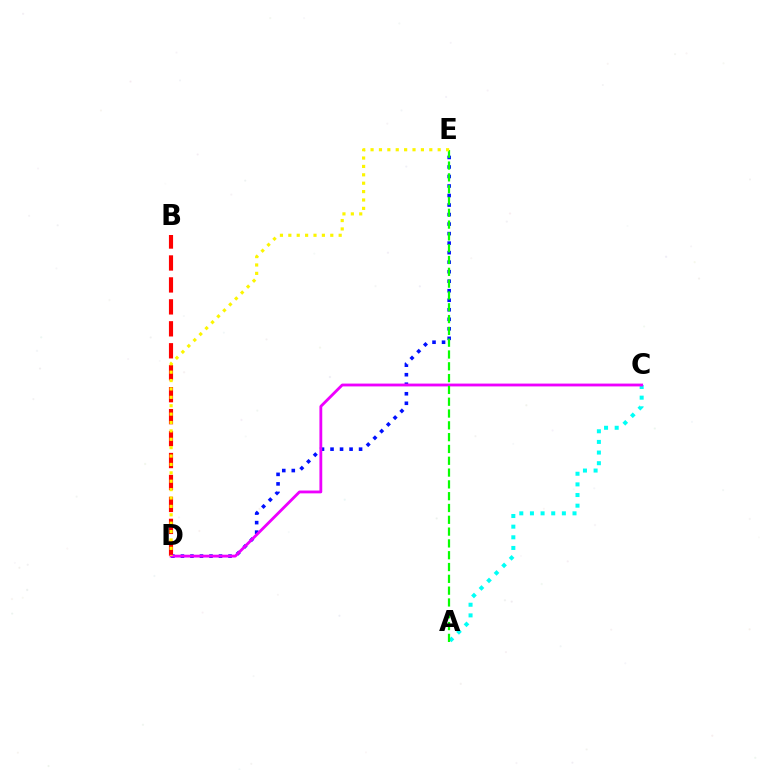{('D', 'E'): [{'color': '#0010ff', 'line_style': 'dotted', 'thickness': 2.59}, {'color': '#fcf500', 'line_style': 'dotted', 'thickness': 2.28}], ('A', 'C'): [{'color': '#00fff6', 'line_style': 'dotted', 'thickness': 2.89}], ('B', 'D'): [{'color': '#ff0000', 'line_style': 'dashed', 'thickness': 2.98}], ('C', 'D'): [{'color': '#ee00ff', 'line_style': 'solid', 'thickness': 2.03}], ('A', 'E'): [{'color': '#08ff00', 'line_style': 'dashed', 'thickness': 1.6}]}